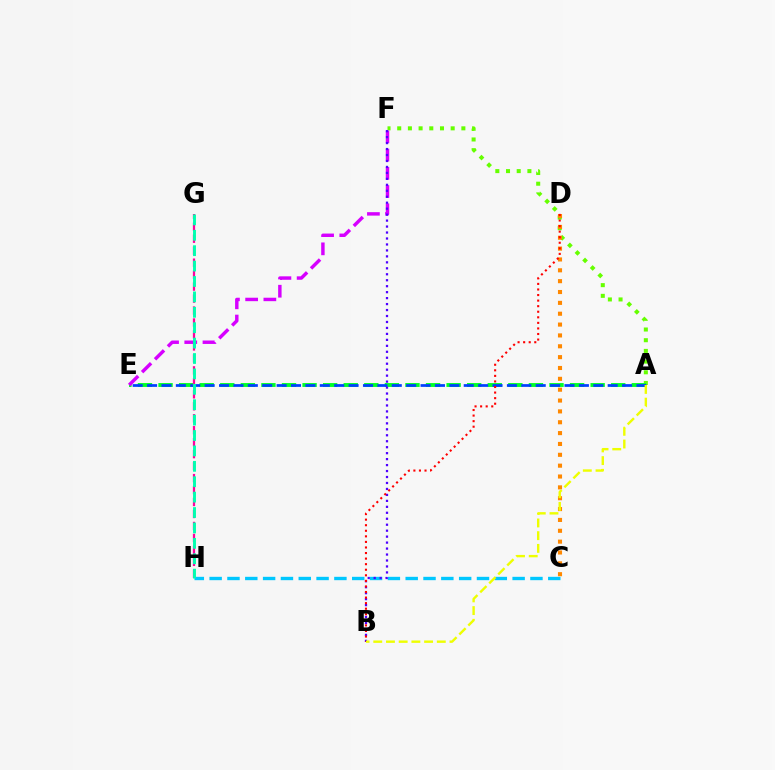{('A', 'F'): [{'color': '#66ff00', 'line_style': 'dotted', 'thickness': 2.91}], ('C', 'D'): [{'color': '#ff8800', 'line_style': 'dotted', 'thickness': 2.95}], ('A', 'E'): [{'color': '#00ff27', 'line_style': 'dashed', 'thickness': 2.8}, {'color': '#003fff', 'line_style': 'dashed', 'thickness': 1.96}], ('C', 'H'): [{'color': '#00c7ff', 'line_style': 'dashed', 'thickness': 2.42}], ('G', 'H'): [{'color': '#ff00a0', 'line_style': 'dashed', 'thickness': 1.63}, {'color': '#00ffaf', 'line_style': 'dashed', 'thickness': 2.09}], ('E', 'F'): [{'color': '#d600ff', 'line_style': 'dashed', 'thickness': 2.47}], ('B', 'F'): [{'color': '#4f00ff', 'line_style': 'dotted', 'thickness': 1.62}], ('B', 'D'): [{'color': '#ff0000', 'line_style': 'dotted', 'thickness': 1.51}], ('A', 'B'): [{'color': '#eeff00', 'line_style': 'dashed', 'thickness': 1.73}]}